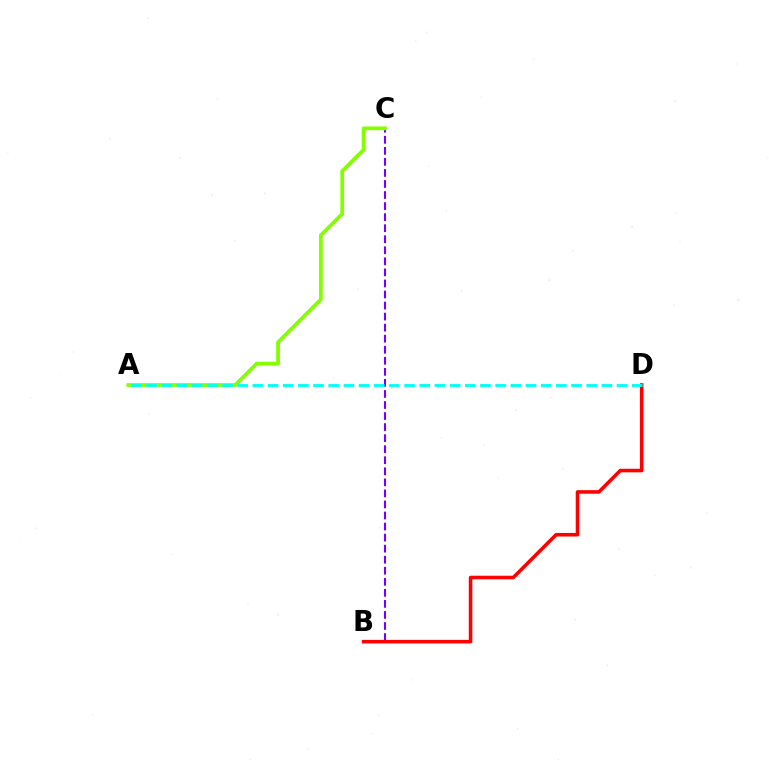{('B', 'C'): [{'color': '#7200ff', 'line_style': 'dashed', 'thickness': 1.5}], ('A', 'C'): [{'color': '#84ff00', 'line_style': 'solid', 'thickness': 2.71}], ('B', 'D'): [{'color': '#ff0000', 'line_style': 'solid', 'thickness': 2.57}], ('A', 'D'): [{'color': '#00fff6', 'line_style': 'dashed', 'thickness': 2.06}]}